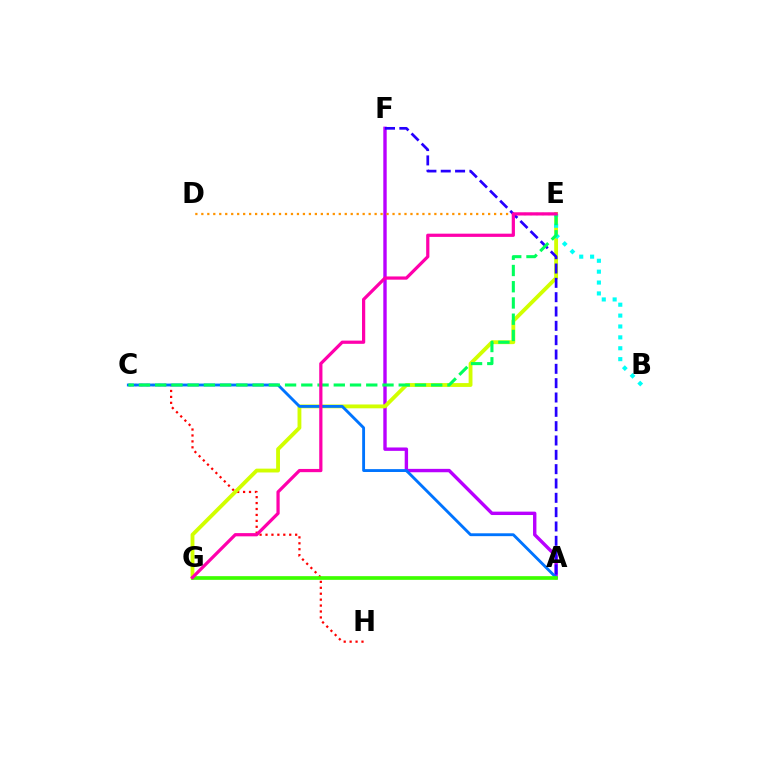{('A', 'F'): [{'color': '#b900ff', 'line_style': 'solid', 'thickness': 2.44}, {'color': '#2500ff', 'line_style': 'dashed', 'thickness': 1.95}], ('C', 'H'): [{'color': '#ff0000', 'line_style': 'dotted', 'thickness': 1.61}], ('E', 'G'): [{'color': '#d1ff00', 'line_style': 'solid', 'thickness': 2.76}, {'color': '#ff00ac', 'line_style': 'solid', 'thickness': 2.32}], ('D', 'E'): [{'color': '#ff9400', 'line_style': 'dotted', 'thickness': 1.62}], ('A', 'C'): [{'color': '#0074ff', 'line_style': 'solid', 'thickness': 2.06}], ('B', 'E'): [{'color': '#00fff6', 'line_style': 'dotted', 'thickness': 2.96}], ('A', 'G'): [{'color': '#3dff00', 'line_style': 'solid', 'thickness': 2.66}], ('C', 'E'): [{'color': '#00ff5c', 'line_style': 'dashed', 'thickness': 2.21}]}